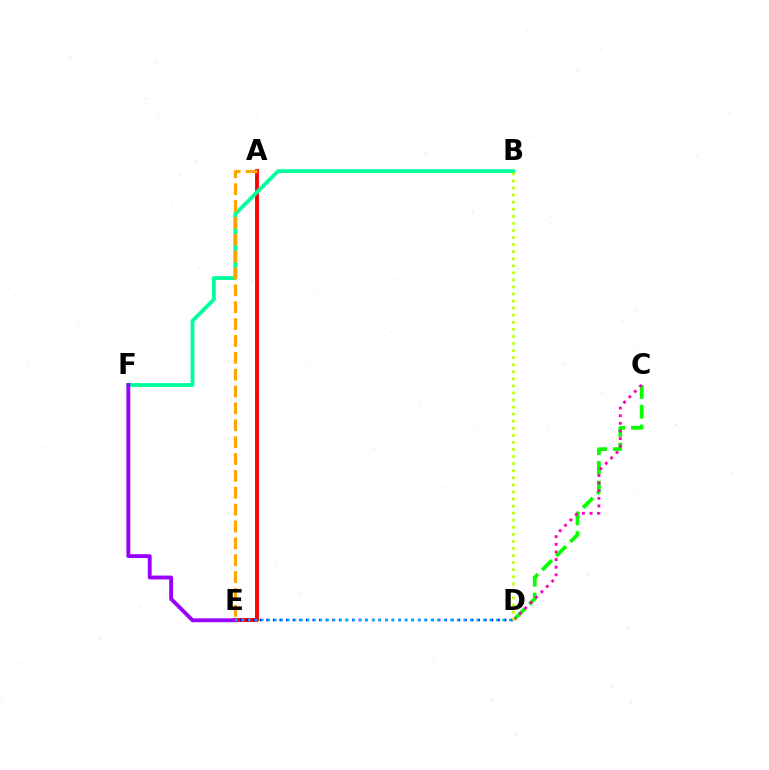{('A', 'E'): [{'color': '#ff0000', 'line_style': 'solid', 'thickness': 2.79}, {'color': '#ffa500', 'line_style': 'dashed', 'thickness': 2.29}], ('B', 'F'): [{'color': '#00ff9d', 'line_style': 'solid', 'thickness': 2.74}], ('C', 'D'): [{'color': '#08ff00', 'line_style': 'dashed', 'thickness': 2.69}, {'color': '#ff00bd', 'line_style': 'dotted', 'thickness': 2.07}], ('E', 'F'): [{'color': '#9b00ff', 'line_style': 'solid', 'thickness': 2.78}], ('D', 'E'): [{'color': '#0010ff', 'line_style': 'dotted', 'thickness': 1.79}, {'color': '#00b5ff', 'line_style': 'dotted', 'thickness': 1.77}], ('B', 'D'): [{'color': '#b3ff00', 'line_style': 'dotted', 'thickness': 1.92}]}